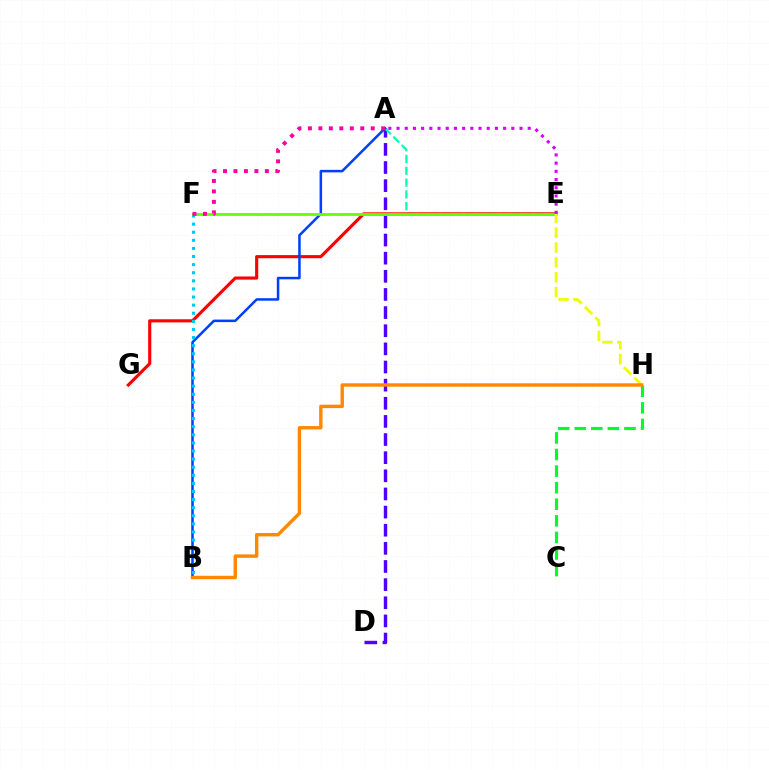{('A', 'D'): [{'color': '#4f00ff', 'line_style': 'dashed', 'thickness': 2.46}], ('A', 'E'): [{'color': '#00ffaf', 'line_style': 'dashed', 'thickness': 1.6}, {'color': '#d600ff', 'line_style': 'dotted', 'thickness': 2.23}], ('E', 'G'): [{'color': '#ff0000', 'line_style': 'solid', 'thickness': 2.26}], ('A', 'B'): [{'color': '#003fff', 'line_style': 'solid', 'thickness': 1.81}], ('B', 'F'): [{'color': '#00c7ff', 'line_style': 'dotted', 'thickness': 2.2}], ('E', 'F'): [{'color': '#66ff00', 'line_style': 'solid', 'thickness': 2.01}], ('E', 'H'): [{'color': '#eeff00', 'line_style': 'dashed', 'thickness': 2.01}], ('A', 'F'): [{'color': '#ff00a0', 'line_style': 'dotted', 'thickness': 2.84}], ('C', 'H'): [{'color': '#00ff27', 'line_style': 'dashed', 'thickness': 2.25}], ('B', 'H'): [{'color': '#ff8800', 'line_style': 'solid', 'thickness': 2.45}]}